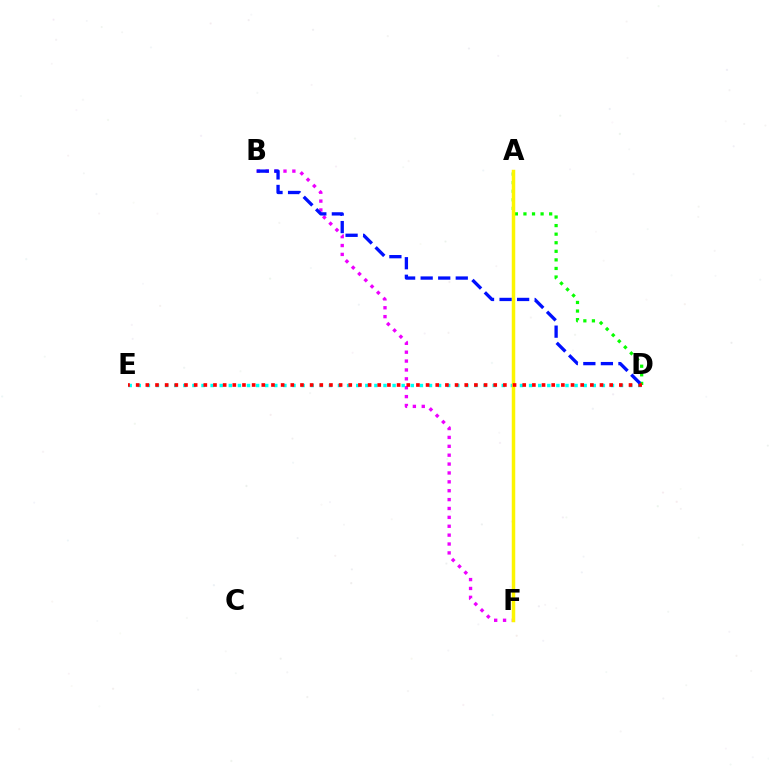{('A', 'D'): [{'color': '#08ff00', 'line_style': 'dotted', 'thickness': 2.33}], ('B', 'F'): [{'color': '#ee00ff', 'line_style': 'dotted', 'thickness': 2.41}], ('D', 'E'): [{'color': '#00fff6', 'line_style': 'dotted', 'thickness': 2.47}, {'color': '#ff0000', 'line_style': 'dotted', 'thickness': 2.63}], ('A', 'F'): [{'color': '#fcf500', 'line_style': 'solid', 'thickness': 2.51}], ('B', 'D'): [{'color': '#0010ff', 'line_style': 'dashed', 'thickness': 2.38}]}